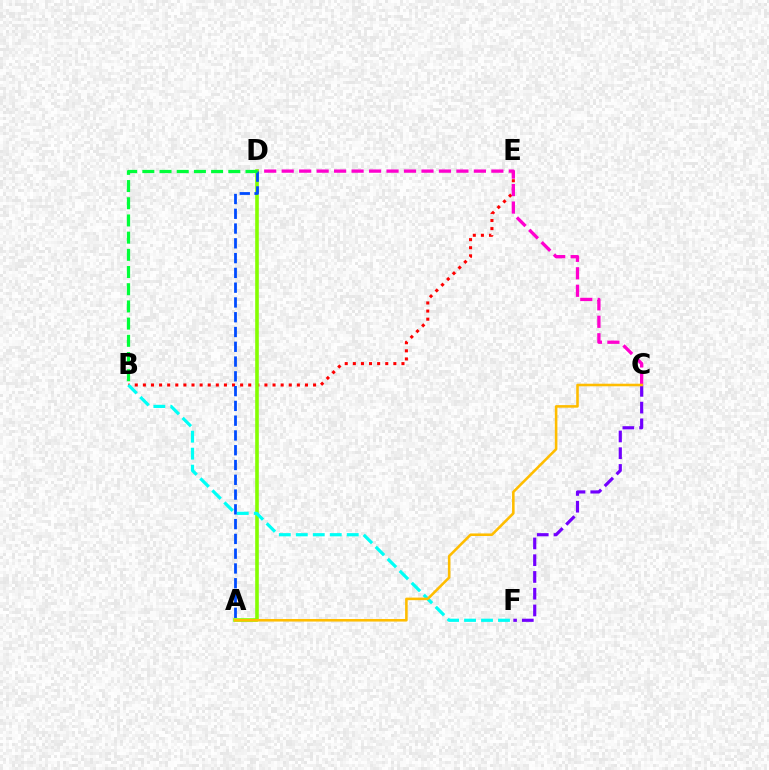{('B', 'E'): [{'color': '#ff0000', 'line_style': 'dotted', 'thickness': 2.2}], ('C', 'F'): [{'color': '#7200ff', 'line_style': 'dashed', 'thickness': 2.28}], ('C', 'D'): [{'color': '#ff00cf', 'line_style': 'dashed', 'thickness': 2.37}], ('A', 'D'): [{'color': '#84ff00', 'line_style': 'solid', 'thickness': 2.6}, {'color': '#004bff', 'line_style': 'dashed', 'thickness': 2.01}], ('B', 'D'): [{'color': '#00ff39', 'line_style': 'dashed', 'thickness': 2.34}], ('B', 'F'): [{'color': '#00fff6', 'line_style': 'dashed', 'thickness': 2.31}], ('A', 'C'): [{'color': '#ffbd00', 'line_style': 'solid', 'thickness': 1.85}]}